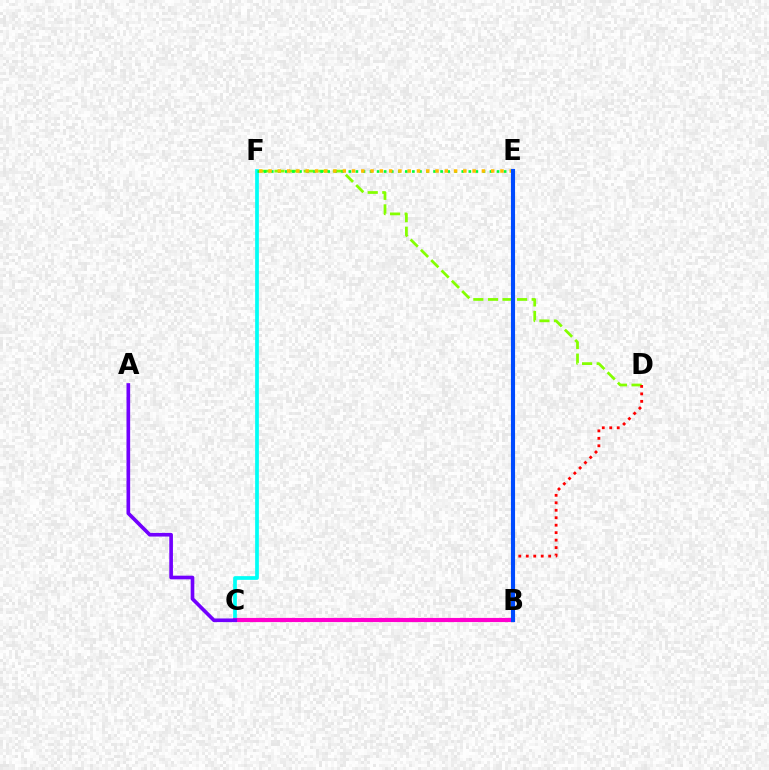{('D', 'F'): [{'color': '#84ff00', 'line_style': 'dashed', 'thickness': 1.98}], ('C', 'F'): [{'color': '#00fff6', 'line_style': 'solid', 'thickness': 2.67}], ('E', 'F'): [{'color': '#00ff39', 'line_style': 'dotted', 'thickness': 1.92}, {'color': '#ffbd00', 'line_style': 'dotted', 'thickness': 2.52}], ('B', 'D'): [{'color': '#ff0000', 'line_style': 'dotted', 'thickness': 2.03}], ('B', 'C'): [{'color': '#ff00cf', 'line_style': 'solid', 'thickness': 2.99}], ('A', 'C'): [{'color': '#7200ff', 'line_style': 'solid', 'thickness': 2.62}], ('B', 'E'): [{'color': '#004bff', 'line_style': 'solid', 'thickness': 2.97}]}